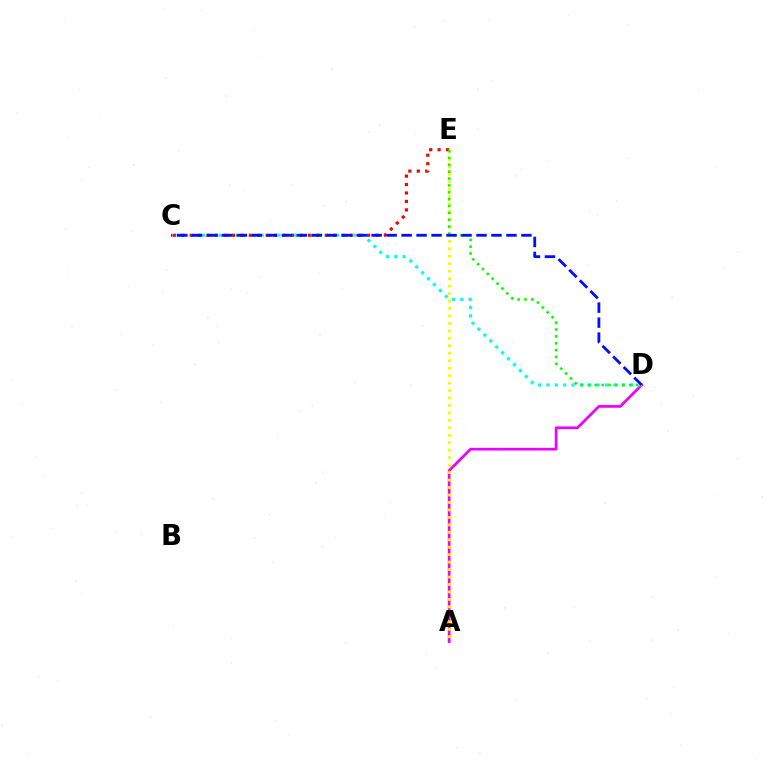{('A', 'D'): [{'color': '#ee00ff', 'line_style': 'solid', 'thickness': 1.95}], ('A', 'E'): [{'color': '#fcf500', 'line_style': 'dotted', 'thickness': 2.03}], ('C', 'E'): [{'color': '#ff0000', 'line_style': 'dotted', 'thickness': 2.29}], ('C', 'D'): [{'color': '#00fff6', 'line_style': 'dotted', 'thickness': 2.28}, {'color': '#0010ff', 'line_style': 'dashed', 'thickness': 2.03}], ('D', 'E'): [{'color': '#08ff00', 'line_style': 'dotted', 'thickness': 1.87}]}